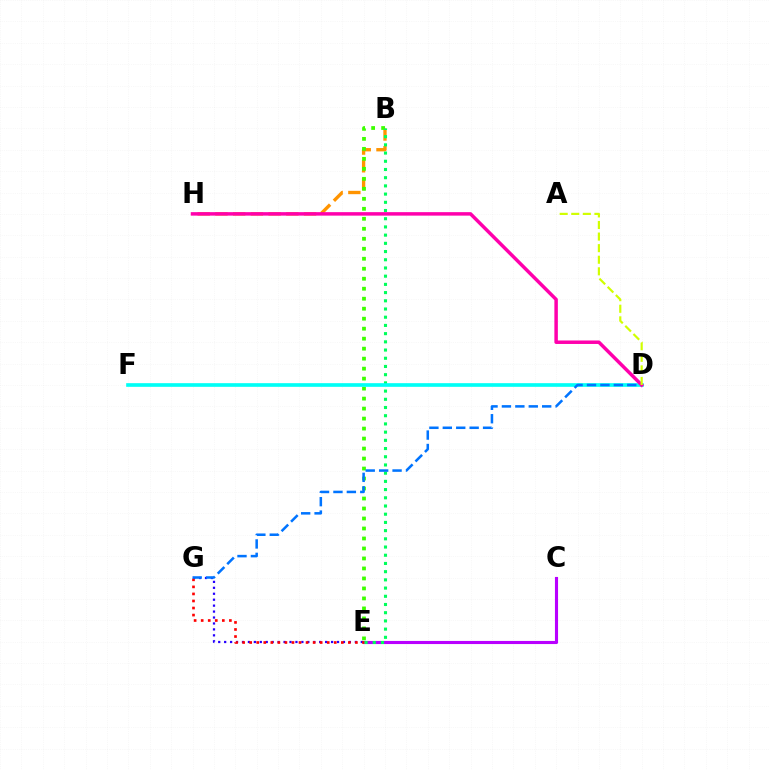{('B', 'H'): [{'color': '#ff9400', 'line_style': 'dashed', 'thickness': 2.41}], ('B', 'E'): [{'color': '#3dff00', 'line_style': 'dotted', 'thickness': 2.71}, {'color': '#00ff5c', 'line_style': 'dotted', 'thickness': 2.23}], ('C', 'E'): [{'color': '#b900ff', 'line_style': 'solid', 'thickness': 2.24}], ('E', 'G'): [{'color': '#2500ff', 'line_style': 'dotted', 'thickness': 1.61}, {'color': '#ff0000', 'line_style': 'dotted', 'thickness': 1.92}], ('D', 'F'): [{'color': '#00fff6', 'line_style': 'solid', 'thickness': 2.63}], ('D', 'G'): [{'color': '#0074ff', 'line_style': 'dashed', 'thickness': 1.82}], ('D', 'H'): [{'color': '#ff00ac', 'line_style': 'solid', 'thickness': 2.51}], ('A', 'D'): [{'color': '#d1ff00', 'line_style': 'dashed', 'thickness': 1.57}]}